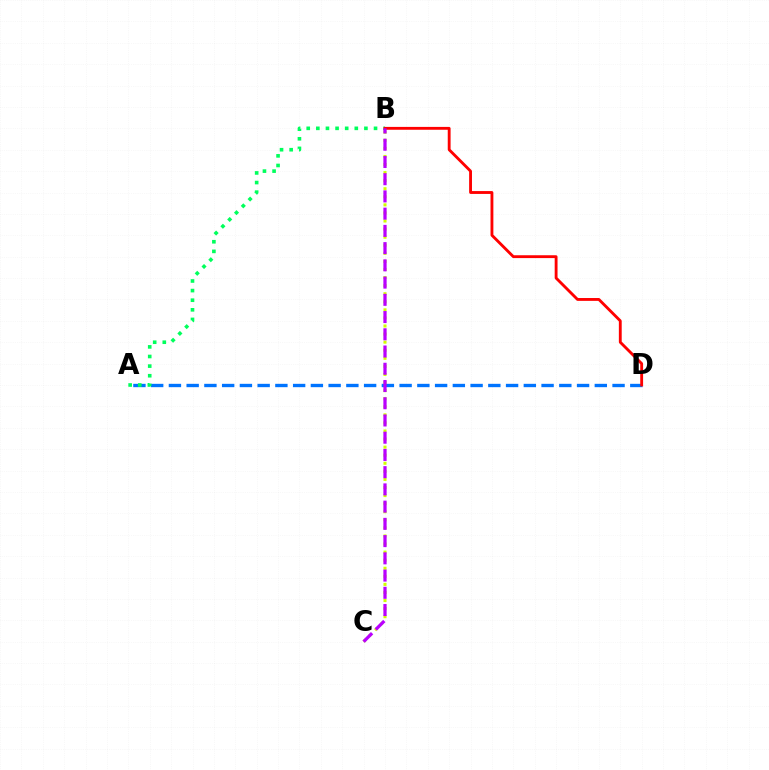{('A', 'D'): [{'color': '#0074ff', 'line_style': 'dashed', 'thickness': 2.41}], ('A', 'B'): [{'color': '#00ff5c', 'line_style': 'dotted', 'thickness': 2.61}], ('B', 'C'): [{'color': '#d1ff00', 'line_style': 'dotted', 'thickness': 2.19}, {'color': '#b900ff', 'line_style': 'dashed', 'thickness': 2.34}], ('B', 'D'): [{'color': '#ff0000', 'line_style': 'solid', 'thickness': 2.05}]}